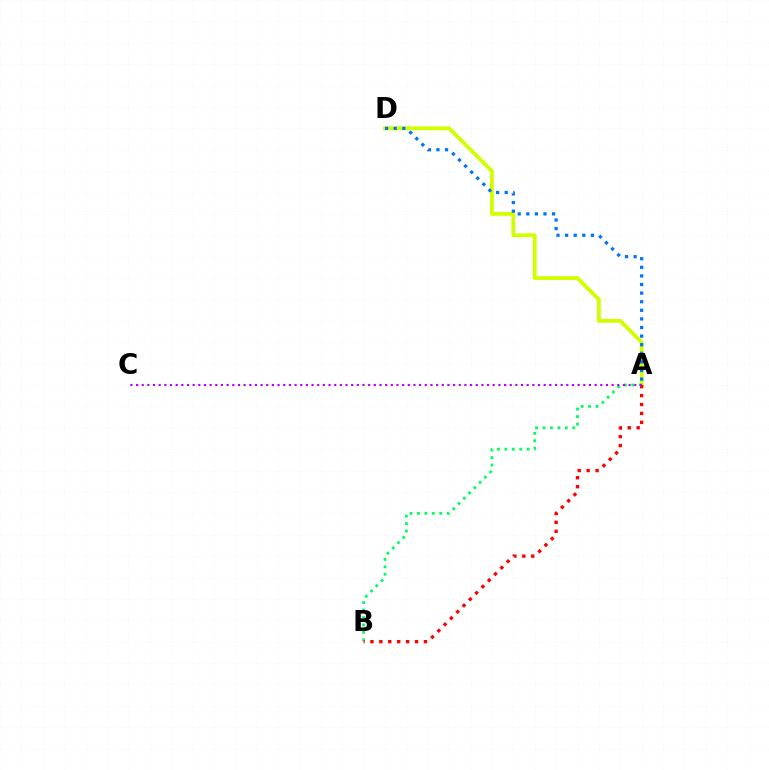{('A', 'D'): [{'color': '#d1ff00', 'line_style': 'solid', 'thickness': 2.78}, {'color': '#0074ff', 'line_style': 'dotted', 'thickness': 2.34}], ('A', 'B'): [{'color': '#00ff5c', 'line_style': 'dotted', 'thickness': 2.02}, {'color': '#ff0000', 'line_style': 'dotted', 'thickness': 2.42}], ('A', 'C'): [{'color': '#b900ff', 'line_style': 'dotted', 'thickness': 1.54}]}